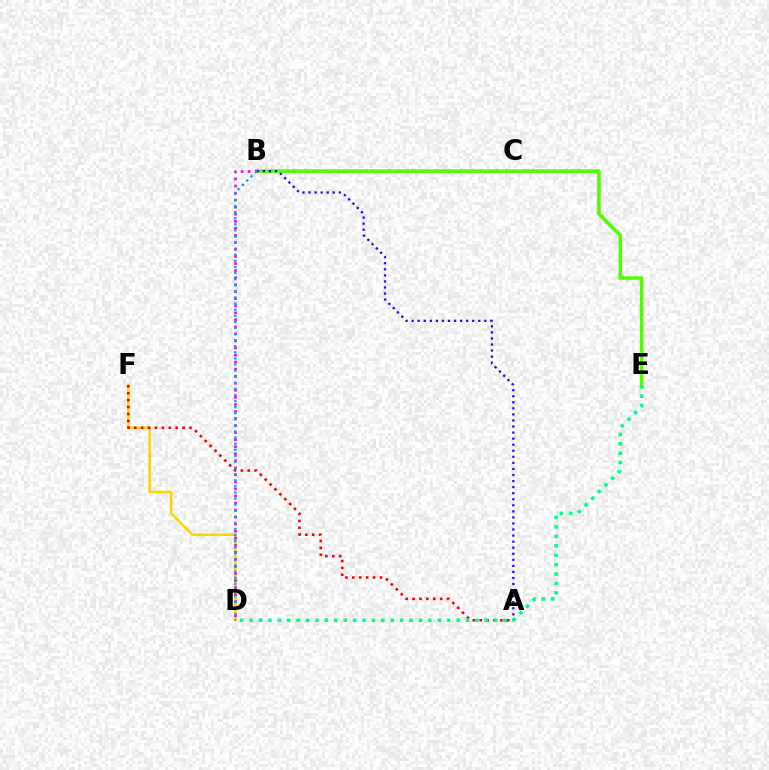{('B', 'E'): [{'color': '#4fff00', 'line_style': 'solid', 'thickness': 2.54}], ('A', 'B'): [{'color': '#3700ff', 'line_style': 'dotted', 'thickness': 1.65}], ('D', 'F'): [{'color': '#ffd500', 'line_style': 'solid', 'thickness': 1.85}], ('A', 'F'): [{'color': '#ff0000', 'line_style': 'dotted', 'thickness': 1.88}], ('D', 'E'): [{'color': '#00ff86', 'line_style': 'dotted', 'thickness': 2.56}], ('B', 'D'): [{'color': '#ff00ed', 'line_style': 'dotted', 'thickness': 1.91}, {'color': '#009eff', 'line_style': 'dotted', 'thickness': 1.66}]}